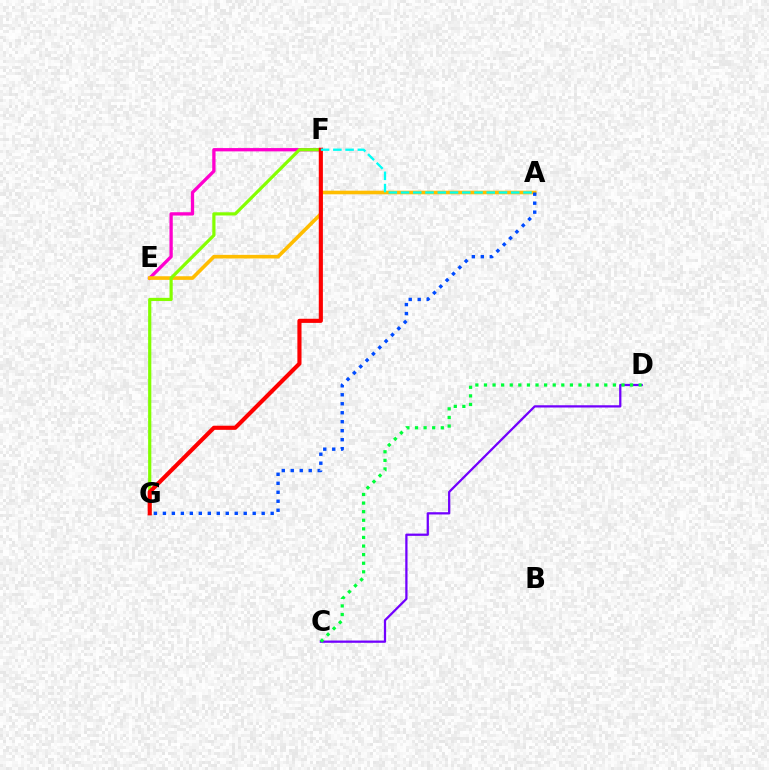{('C', 'D'): [{'color': '#7200ff', 'line_style': 'solid', 'thickness': 1.63}, {'color': '#00ff39', 'line_style': 'dotted', 'thickness': 2.34}], ('E', 'F'): [{'color': '#ff00cf', 'line_style': 'solid', 'thickness': 2.38}], ('A', 'E'): [{'color': '#ffbd00', 'line_style': 'solid', 'thickness': 2.6}], ('F', 'G'): [{'color': '#84ff00', 'line_style': 'solid', 'thickness': 2.3}, {'color': '#ff0000', 'line_style': 'solid', 'thickness': 2.97}], ('A', 'G'): [{'color': '#004bff', 'line_style': 'dotted', 'thickness': 2.44}], ('A', 'F'): [{'color': '#00fff6', 'line_style': 'dashed', 'thickness': 1.66}]}